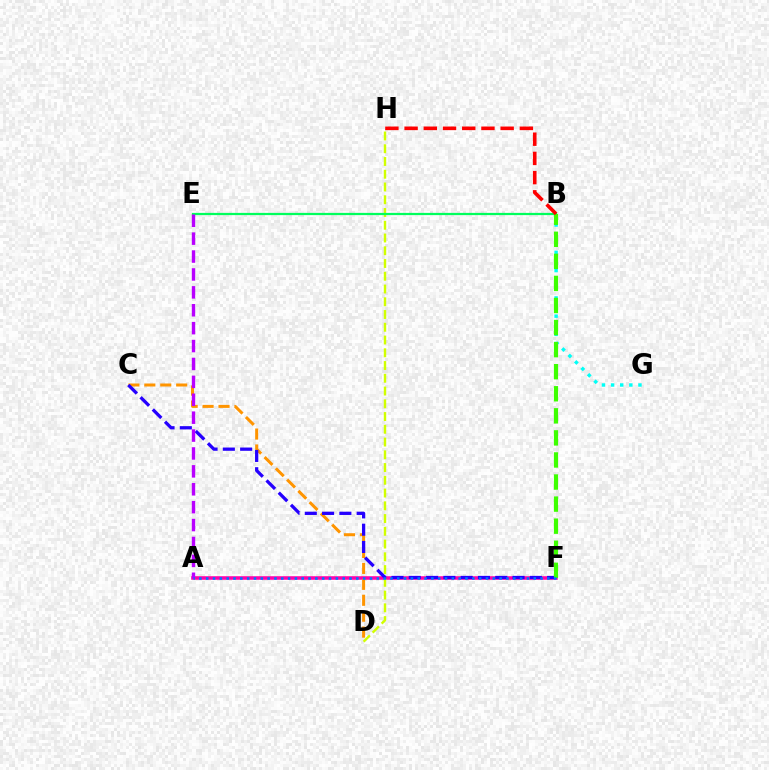{('B', 'G'): [{'color': '#00fff6', 'line_style': 'dotted', 'thickness': 2.48}], ('A', 'F'): [{'color': '#ff00ac', 'line_style': 'solid', 'thickness': 2.56}, {'color': '#0074ff', 'line_style': 'dotted', 'thickness': 1.85}], ('D', 'H'): [{'color': '#d1ff00', 'line_style': 'dashed', 'thickness': 1.73}], ('B', 'E'): [{'color': '#00ff5c', 'line_style': 'solid', 'thickness': 1.61}], ('C', 'D'): [{'color': '#ff9400', 'line_style': 'dashed', 'thickness': 2.16}], ('C', 'F'): [{'color': '#2500ff', 'line_style': 'dashed', 'thickness': 2.35}], ('B', 'F'): [{'color': '#3dff00', 'line_style': 'dashed', 'thickness': 3.0}], ('B', 'H'): [{'color': '#ff0000', 'line_style': 'dashed', 'thickness': 2.61}], ('A', 'E'): [{'color': '#b900ff', 'line_style': 'dashed', 'thickness': 2.43}]}